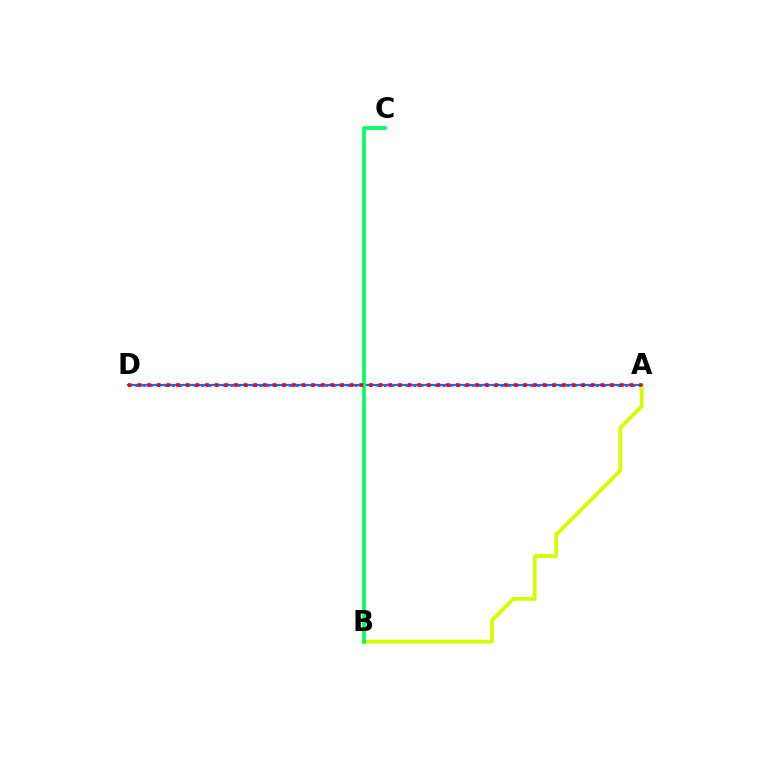{('A', 'D'): [{'color': '#b900ff', 'line_style': 'dotted', 'thickness': 1.99}, {'color': '#0074ff', 'line_style': 'solid', 'thickness': 1.6}, {'color': '#ff0000', 'line_style': 'dotted', 'thickness': 2.62}], ('A', 'B'): [{'color': '#d1ff00', 'line_style': 'solid', 'thickness': 2.75}], ('B', 'C'): [{'color': '#00ff5c', 'line_style': 'solid', 'thickness': 2.65}]}